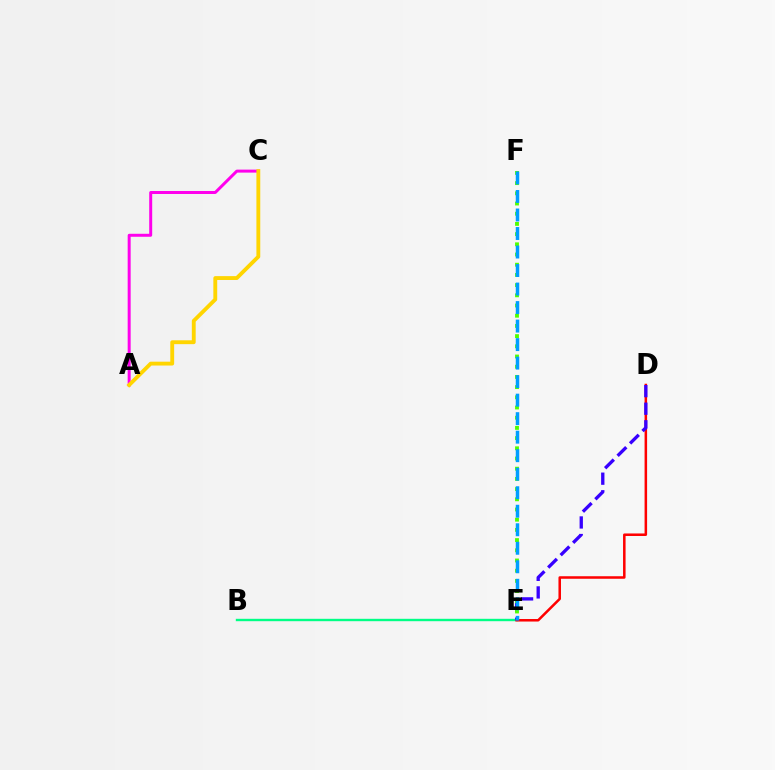{('A', 'C'): [{'color': '#ff00ed', 'line_style': 'solid', 'thickness': 2.15}, {'color': '#ffd500', 'line_style': 'solid', 'thickness': 2.78}], ('B', 'E'): [{'color': '#00ff86', 'line_style': 'solid', 'thickness': 1.72}], ('D', 'E'): [{'color': '#ff0000', 'line_style': 'solid', 'thickness': 1.82}, {'color': '#3700ff', 'line_style': 'dashed', 'thickness': 2.39}], ('E', 'F'): [{'color': '#4fff00', 'line_style': 'dotted', 'thickness': 2.77}, {'color': '#009eff', 'line_style': 'dashed', 'thickness': 2.52}]}